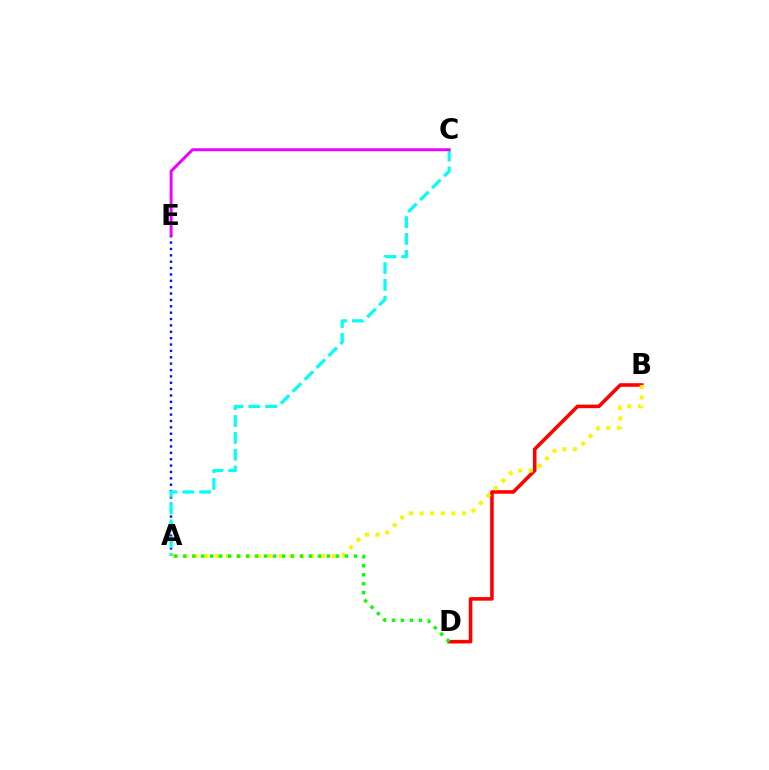{('A', 'E'): [{'color': '#0010ff', 'line_style': 'dotted', 'thickness': 1.73}], ('B', 'D'): [{'color': '#ff0000', 'line_style': 'solid', 'thickness': 2.57}], ('A', 'B'): [{'color': '#fcf500', 'line_style': 'dotted', 'thickness': 2.88}], ('A', 'D'): [{'color': '#08ff00', 'line_style': 'dotted', 'thickness': 2.44}], ('A', 'C'): [{'color': '#00fff6', 'line_style': 'dashed', 'thickness': 2.29}], ('C', 'E'): [{'color': '#ee00ff', 'line_style': 'solid', 'thickness': 2.11}]}